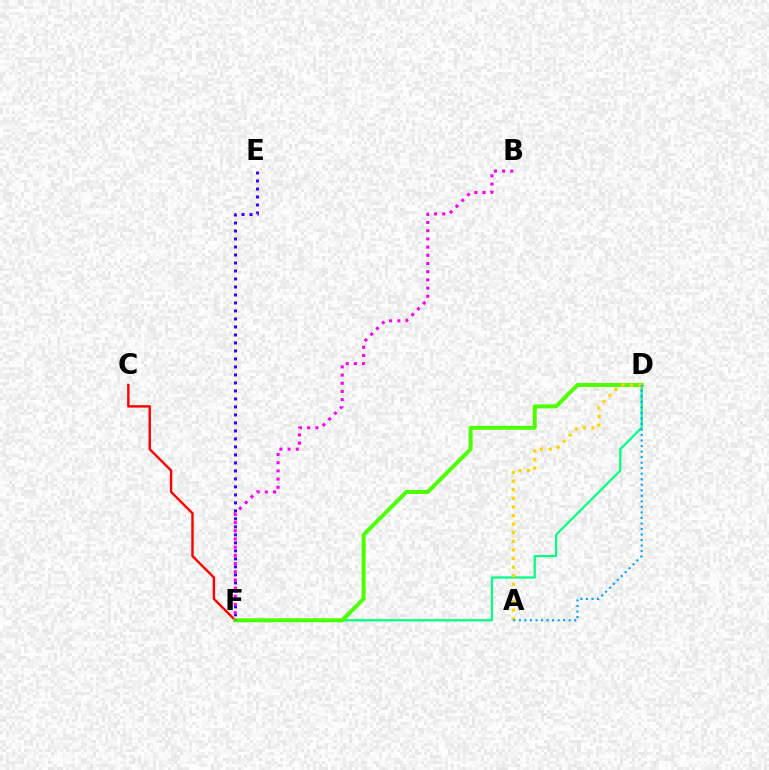{('D', 'F'): [{'color': '#00ff86', 'line_style': 'solid', 'thickness': 1.62}, {'color': '#4fff00', 'line_style': 'solid', 'thickness': 2.89}], ('C', 'F'): [{'color': '#ff0000', 'line_style': 'solid', 'thickness': 1.74}], ('A', 'D'): [{'color': '#ffd500', 'line_style': 'dotted', 'thickness': 2.34}, {'color': '#009eff', 'line_style': 'dotted', 'thickness': 1.5}], ('E', 'F'): [{'color': '#3700ff', 'line_style': 'dotted', 'thickness': 2.17}], ('B', 'F'): [{'color': '#ff00ed', 'line_style': 'dotted', 'thickness': 2.23}]}